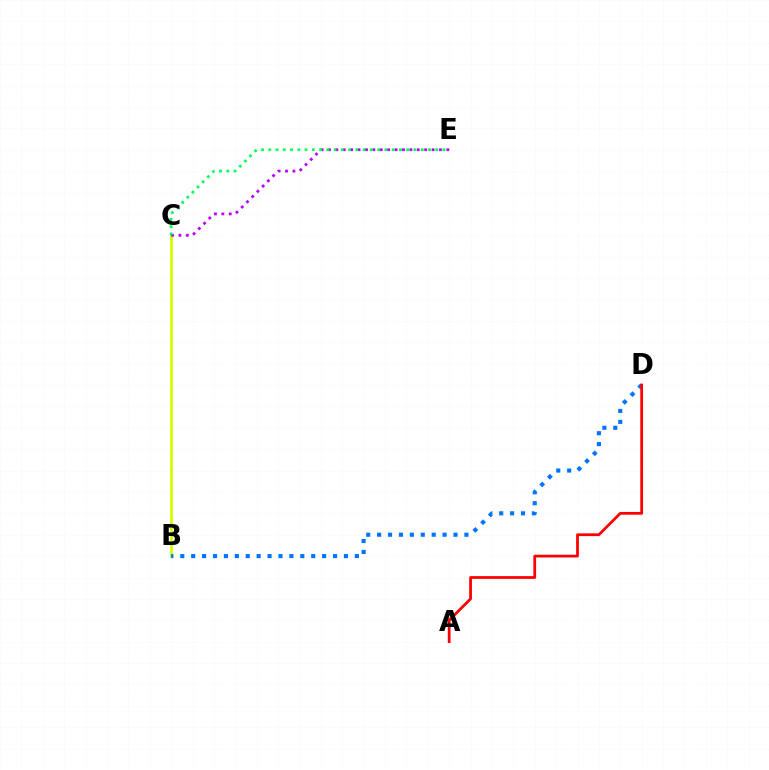{('B', 'C'): [{'color': '#d1ff00', 'line_style': 'solid', 'thickness': 2.0}], ('C', 'E'): [{'color': '#b900ff', 'line_style': 'dotted', 'thickness': 2.01}, {'color': '#00ff5c', 'line_style': 'dotted', 'thickness': 1.97}], ('B', 'D'): [{'color': '#0074ff', 'line_style': 'dotted', 'thickness': 2.96}], ('A', 'D'): [{'color': '#ff0000', 'line_style': 'solid', 'thickness': 1.99}]}